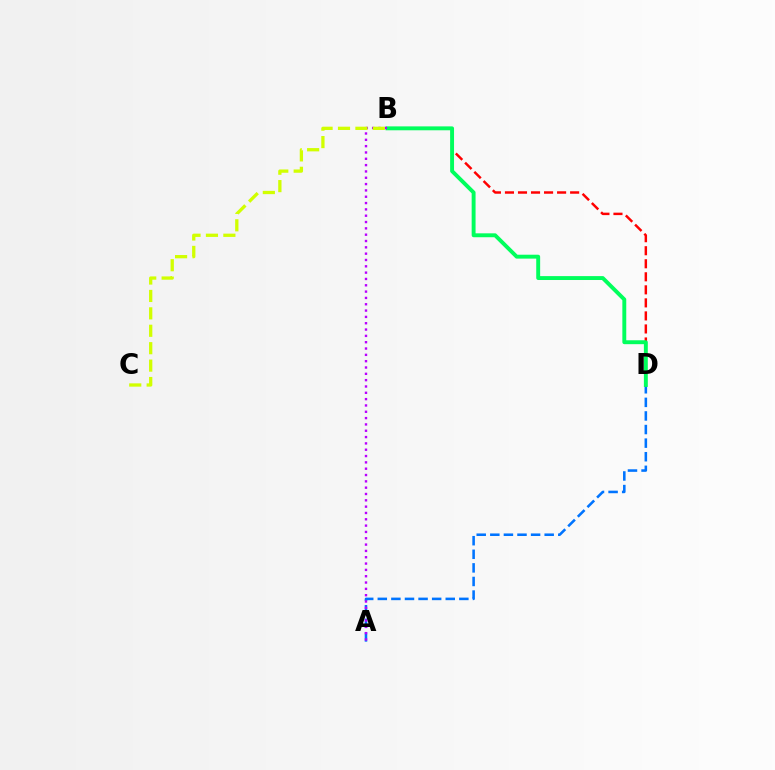{('A', 'D'): [{'color': '#0074ff', 'line_style': 'dashed', 'thickness': 1.85}], ('B', 'D'): [{'color': '#ff0000', 'line_style': 'dashed', 'thickness': 1.77}, {'color': '#00ff5c', 'line_style': 'solid', 'thickness': 2.81}], ('A', 'B'): [{'color': '#b900ff', 'line_style': 'dotted', 'thickness': 1.72}], ('B', 'C'): [{'color': '#d1ff00', 'line_style': 'dashed', 'thickness': 2.37}]}